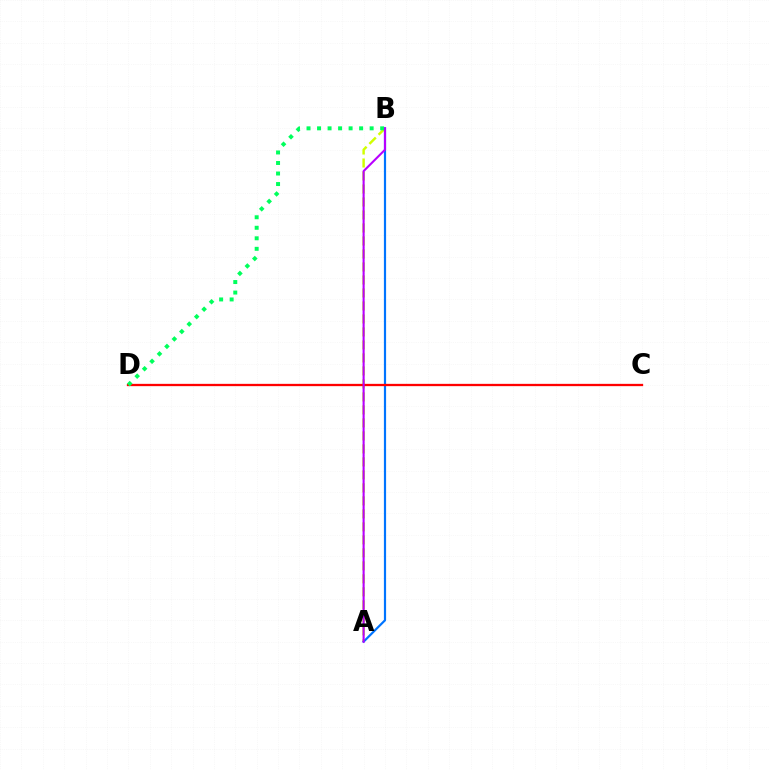{('A', 'B'): [{'color': '#d1ff00', 'line_style': 'dashed', 'thickness': 1.77}, {'color': '#0074ff', 'line_style': 'solid', 'thickness': 1.58}, {'color': '#b900ff', 'line_style': 'solid', 'thickness': 1.51}], ('C', 'D'): [{'color': '#ff0000', 'line_style': 'solid', 'thickness': 1.65}], ('B', 'D'): [{'color': '#00ff5c', 'line_style': 'dotted', 'thickness': 2.86}]}